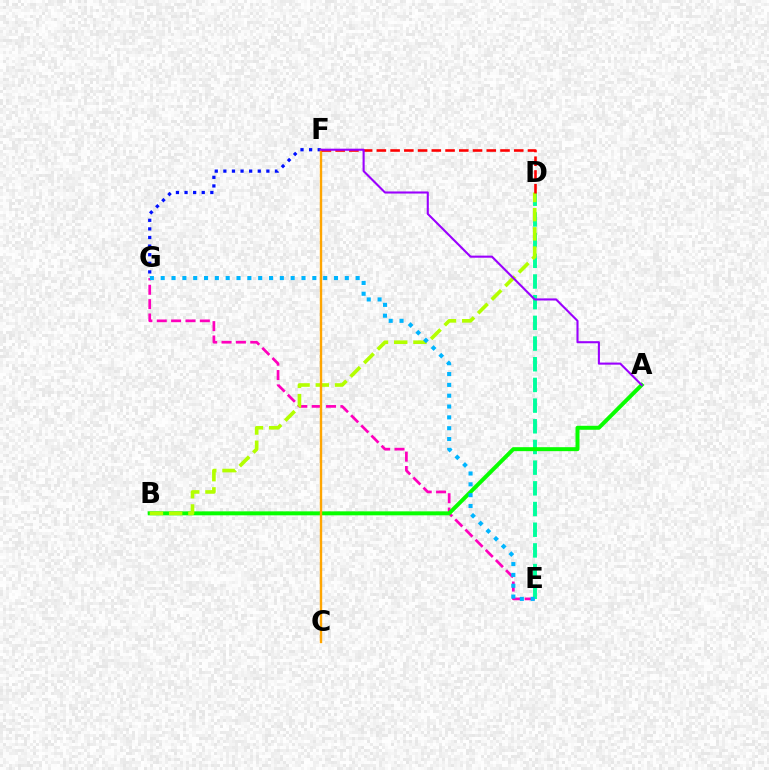{('E', 'G'): [{'color': '#ff00bd', 'line_style': 'dashed', 'thickness': 1.95}, {'color': '#00b5ff', 'line_style': 'dotted', 'thickness': 2.94}], ('D', 'E'): [{'color': '#00ff9d', 'line_style': 'dashed', 'thickness': 2.81}], ('A', 'B'): [{'color': '#08ff00', 'line_style': 'solid', 'thickness': 2.86}], ('F', 'G'): [{'color': '#0010ff', 'line_style': 'dotted', 'thickness': 2.34}], ('B', 'D'): [{'color': '#b3ff00', 'line_style': 'dashed', 'thickness': 2.61}], ('C', 'F'): [{'color': '#ffa500', 'line_style': 'solid', 'thickness': 1.73}], ('D', 'F'): [{'color': '#ff0000', 'line_style': 'dashed', 'thickness': 1.87}], ('A', 'F'): [{'color': '#9b00ff', 'line_style': 'solid', 'thickness': 1.51}]}